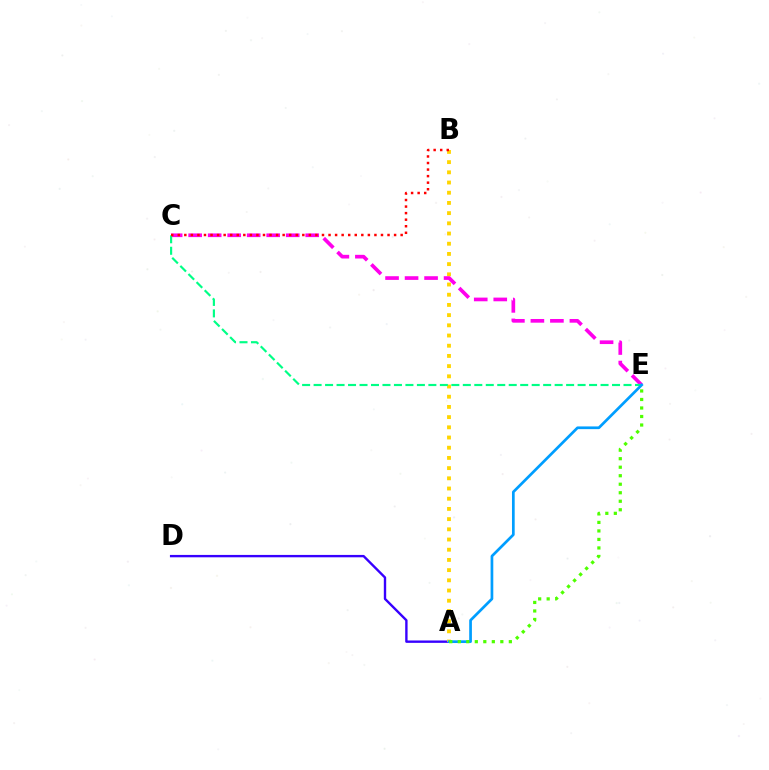{('A', 'D'): [{'color': '#3700ff', 'line_style': 'solid', 'thickness': 1.71}], ('A', 'B'): [{'color': '#ffd500', 'line_style': 'dotted', 'thickness': 2.77}], ('C', 'E'): [{'color': '#ff00ed', 'line_style': 'dashed', 'thickness': 2.65}, {'color': '#00ff86', 'line_style': 'dashed', 'thickness': 1.56}], ('A', 'E'): [{'color': '#009eff', 'line_style': 'solid', 'thickness': 1.95}, {'color': '#4fff00', 'line_style': 'dotted', 'thickness': 2.31}], ('B', 'C'): [{'color': '#ff0000', 'line_style': 'dotted', 'thickness': 1.78}]}